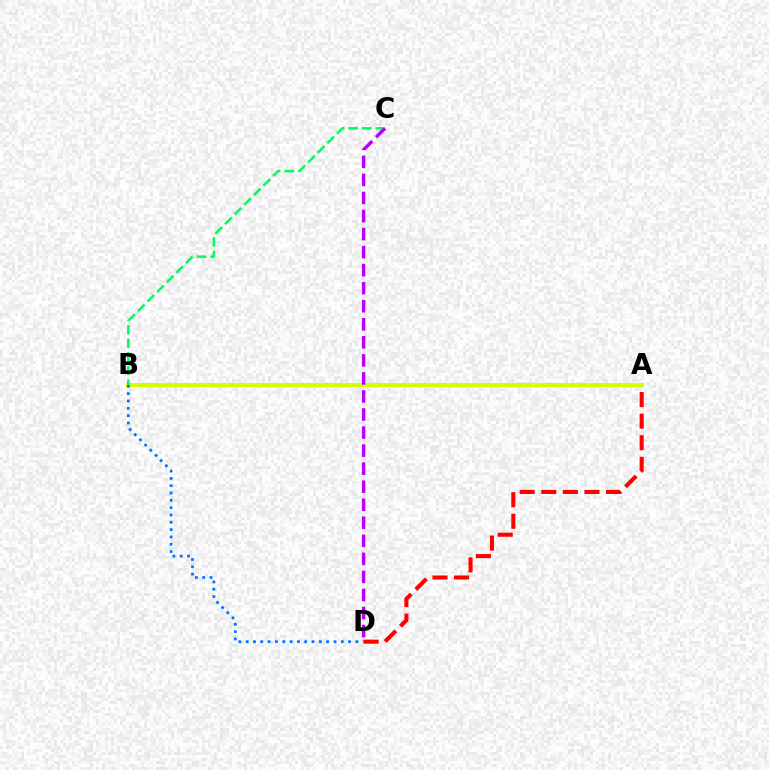{('A', 'D'): [{'color': '#ff0000', 'line_style': 'dashed', 'thickness': 2.93}], ('A', 'B'): [{'color': '#d1ff00', 'line_style': 'solid', 'thickness': 2.9}], ('B', 'D'): [{'color': '#0074ff', 'line_style': 'dotted', 'thickness': 1.99}], ('B', 'C'): [{'color': '#00ff5c', 'line_style': 'dashed', 'thickness': 1.85}], ('C', 'D'): [{'color': '#b900ff', 'line_style': 'dashed', 'thickness': 2.45}]}